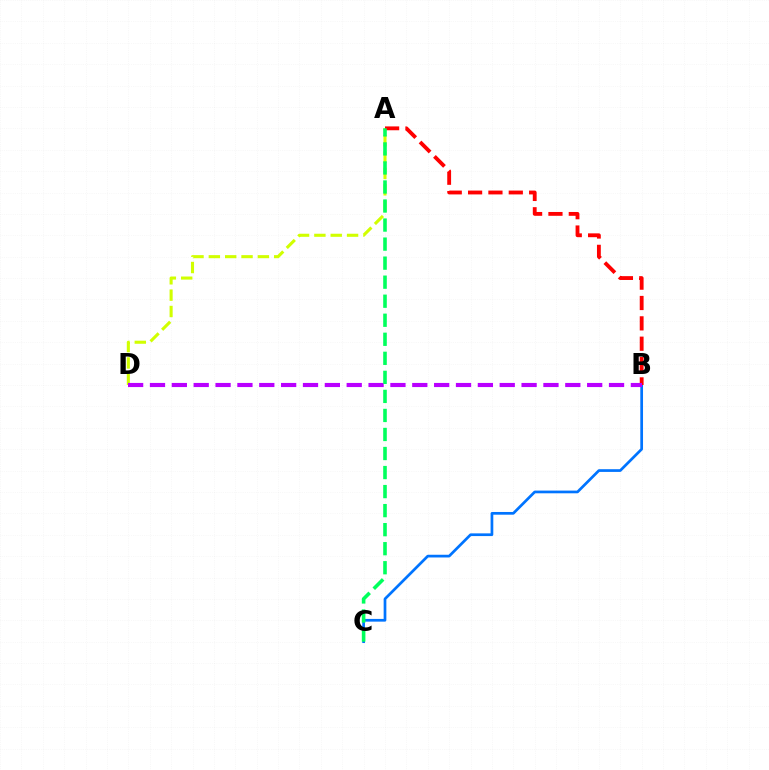{('B', 'C'): [{'color': '#0074ff', 'line_style': 'solid', 'thickness': 1.95}], ('A', 'D'): [{'color': '#d1ff00', 'line_style': 'dashed', 'thickness': 2.22}], ('A', 'B'): [{'color': '#ff0000', 'line_style': 'dashed', 'thickness': 2.76}], ('B', 'D'): [{'color': '#b900ff', 'line_style': 'dashed', 'thickness': 2.97}], ('A', 'C'): [{'color': '#00ff5c', 'line_style': 'dashed', 'thickness': 2.59}]}